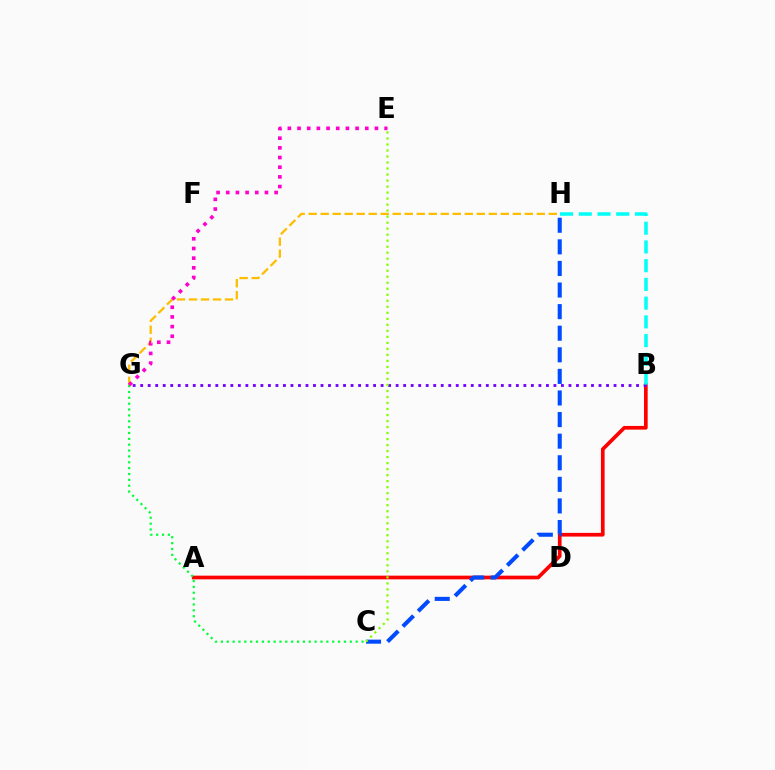{('A', 'B'): [{'color': '#ff0000', 'line_style': 'solid', 'thickness': 2.65}], ('C', 'H'): [{'color': '#004bff', 'line_style': 'dashed', 'thickness': 2.93}], ('G', 'H'): [{'color': '#ffbd00', 'line_style': 'dashed', 'thickness': 1.63}], ('C', 'G'): [{'color': '#00ff39', 'line_style': 'dotted', 'thickness': 1.59}], ('B', 'G'): [{'color': '#7200ff', 'line_style': 'dotted', 'thickness': 2.04}], ('B', 'H'): [{'color': '#00fff6', 'line_style': 'dashed', 'thickness': 2.54}], ('E', 'G'): [{'color': '#ff00cf', 'line_style': 'dotted', 'thickness': 2.63}], ('C', 'E'): [{'color': '#84ff00', 'line_style': 'dotted', 'thickness': 1.63}]}